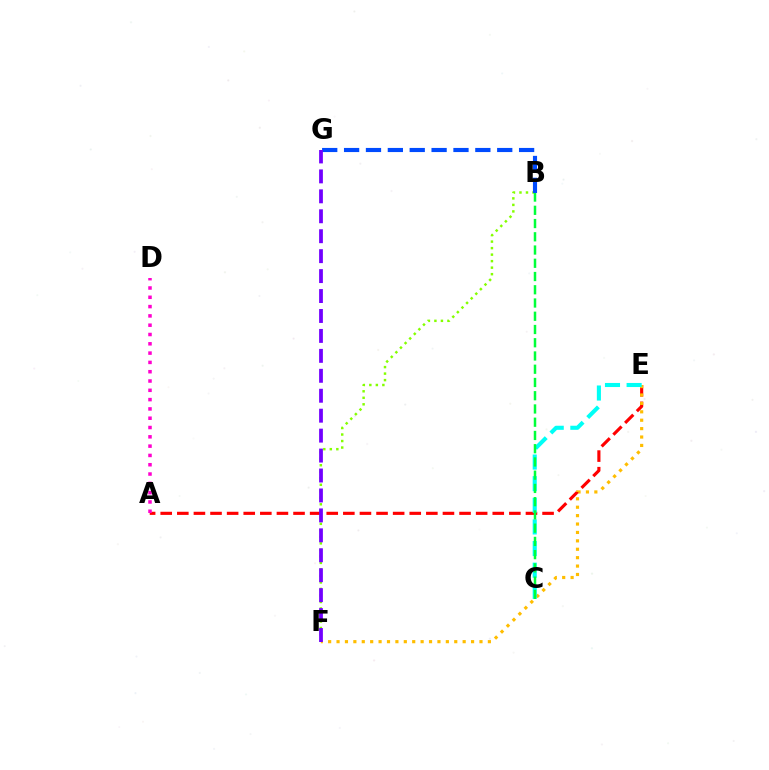{('B', 'F'): [{'color': '#84ff00', 'line_style': 'dotted', 'thickness': 1.77}], ('A', 'E'): [{'color': '#ff0000', 'line_style': 'dashed', 'thickness': 2.26}], ('A', 'D'): [{'color': '#ff00cf', 'line_style': 'dotted', 'thickness': 2.53}], ('E', 'F'): [{'color': '#ffbd00', 'line_style': 'dotted', 'thickness': 2.28}], ('B', 'G'): [{'color': '#004bff', 'line_style': 'dashed', 'thickness': 2.97}], ('C', 'E'): [{'color': '#00fff6', 'line_style': 'dashed', 'thickness': 2.94}], ('F', 'G'): [{'color': '#7200ff', 'line_style': 'dashed', 'thickness': 2.71}], ('B', 'C'): [{'color': '#00ff39', 'line_style': 'dashed', 'thickness': 1.8}]}